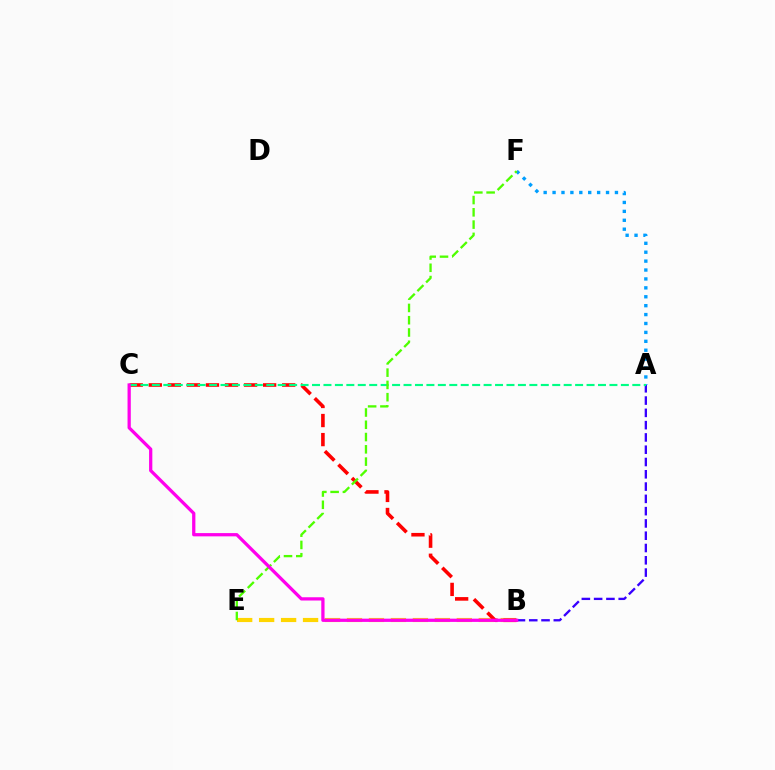{('A', 'F'): [{'color': '#009eff', 'line_style': 'dotted', 'thickness': 2.42}], ('B', 'E'): [{'color': '#ffd500', 'line_style': 'dashed', 'thickness': 2.98}], ('A', 'B'): [{'color': '#3700ff', 'line_style': 'dashed', 'thickness': 1.67}], ('B', 'C'): [{'color': '#ff0000', 'line_style': 'dashed', 'thickness': 2.59}, {'color': '#ff00ed', 'line_style': 'solid', 'thickness': 2.35}], ('A', 'C'): [{'color': '#00ff86', 'line_style': 'dashed', 'thickness': 1.55}], ('E', 'F'): [{'color': '#4fff00', 'line_style': 'dashed', 'thickness': 1.67}]}